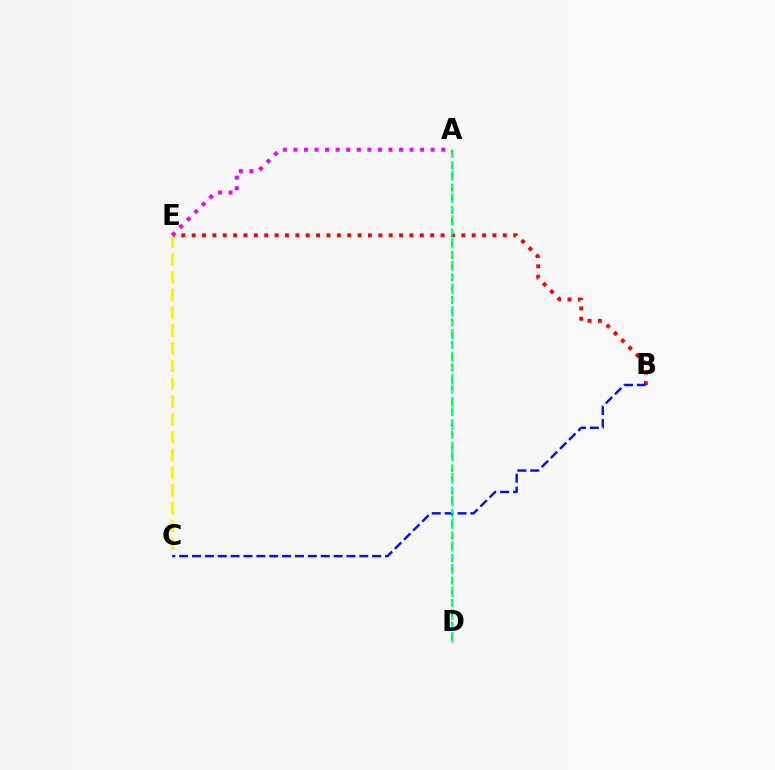{('B', 'E'): [{'color': '#ff0000', 'line_style': 'dotted', 'thickness': 2.82}], ('C', 'E'): [{'color': '#fcf500', 'line_style': 'dashed', 'thickness': 2.41}], ('A', 'D'): [{'color': '#08ff00', 'line_style': 'dashed', 'thickness': 1.53}, {'color': '#00fff6', 'line_style': 'dotted', 'thickness': 2.06}], ('B', 'C'): [{'color': '#0010ff', 'line_style': 'dashed', 'thickness': 1.75}], ('A', 'E'): [{'color': '#ee00ff', 'line_style': 'dotted', 'thickness': 2.87}]}